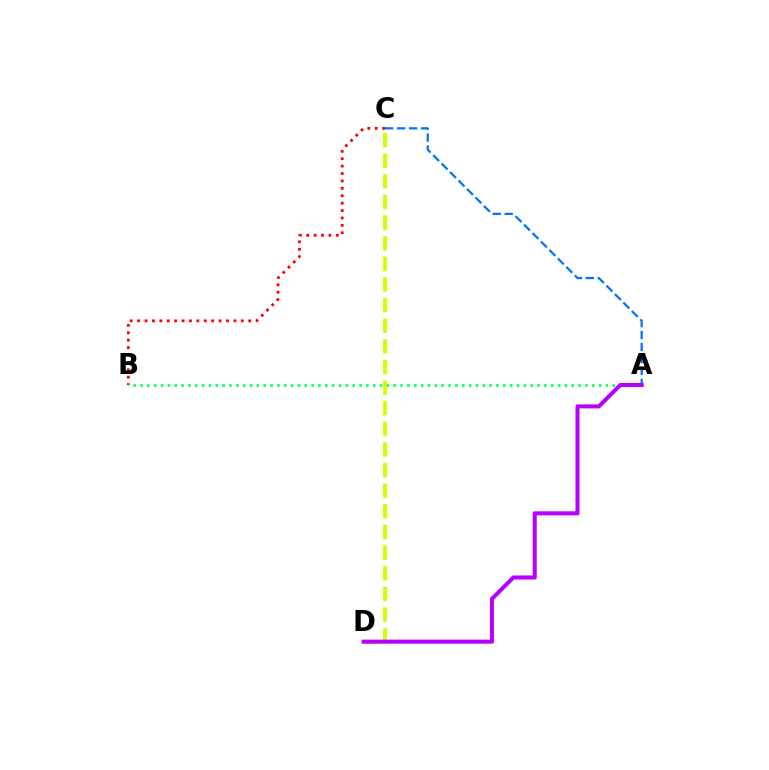{('B', 'C'): [{'color': '#ff0000', 'line_style': 'dotted', 'thickness': 2.01}], ('A', 'B'): [{'color': '#00ff5c', 'line_style': 'dotted', 'thickness': 1.86}], ('A', 'C'): [{'color': '#0074ff', 'line_style': 'dashed', 'thickness': 1.63}], ('C', 'D'): [{'color': '#d1ff00', 'line_style': 'dashed', 'thickness': 2.8}], ('A', 'D'): [{'color': '#b900ff', 'line_style': 'solid', 'thickness': 2.92}]}